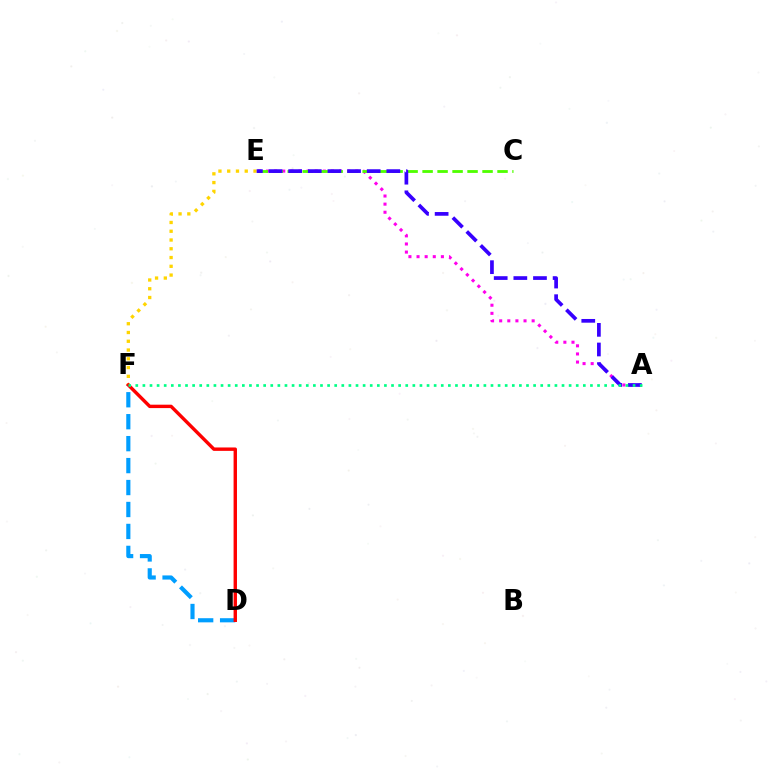{('A', 'E'): [{'color': '#ff00ed', 'line_style': 'dotted', 'thickness': 2.21}, {'color': '#3700ff', 'line_style': 'dashed', 'thickness': 2.67}], ('C', 'E'): [{'color': '#4fff00', 'line_style': 'dashed', 'thickness': 2.04}], ('E', 'F'): [{'color': '#ffd500', 'line_style': 'dotted', 'thickness': 2.38}], ('D', 'F'): [{'color': '#009eff', 'line_style': 'dashed', 'thickness': 2.98}, {'color': '#ff0000', 'line_style': 'solid', 'thickness': 2.45}], ('A', 'F'): [{'color': '#00ff86', 'line_style': 'dotted', 'thickness': 1.93}]}